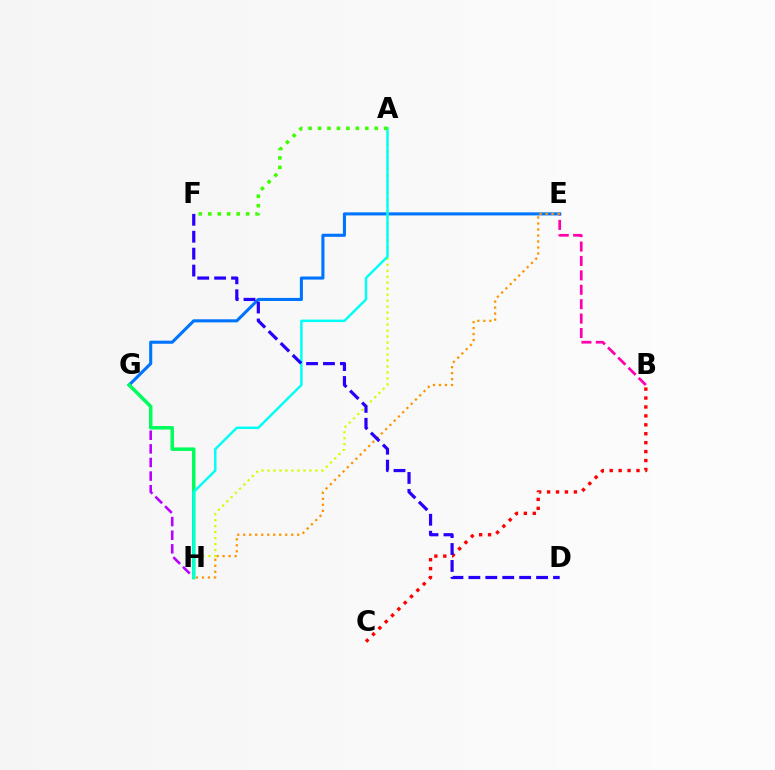{('B', 'C'): [{'color': '#ff0000', 'line_style': 'dotted', 'thickness': 2.43}], ('G', 'H'): [{'color': '#b900ff', 'line_style': 'dashed', 'thickness': 1.85}, {'color': '#00ff5c', 'line_style': 'solid', 'thickness': 2.54}], ('B', 'E'): [{'color': '#ff00ac', 'line_style': 'dashed', 'thickness': 1.96}], ('E', 'G'): [{'color': '#0074ff', 'line_style': 'solid', 'thickness': 2.22}], ('E', 'H'): [{'color': '#ff9400', 'line_style': 'dotted', 'thickness': 1.63}], ('A', 'H'): [{'color': '#d1ff00', 'line_style': 'dotted', 'thickness': 1.62}, {'color': '#00fff6', 'line_style': 'solid', 'thickness': 1.77}], ('A', 'F'): [{'color': '#3dff00', 'line_style': 'dotted', 'thickness': 2.57}], ('D', 'F'): [{'color': '#2500ff', 'line_style': 'dashed', 'thickness': 2.3}]}